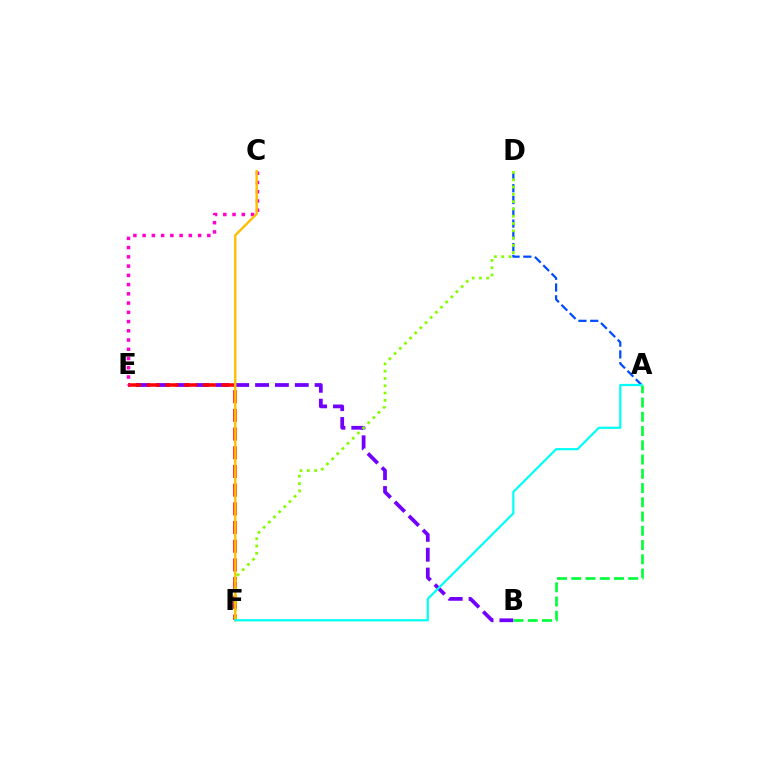{('B', 'E'): [{'color': '#7200ff', 'line_style': 'dashed', 'thickness': 2.7}], ('A', 'B'): [{'color': '#00ff39', 'line_style': 'dashed', 'thickness': 1.94}], ('A', 'D'): [{'color': '#004bff', 'line_style': 'dashed', 'thickness': 1.6}], ('E', 'F'): [{'color': '#ff0000', 'line_style': 'dashed', 'thickness': 2.54}], ('D', 'F'): [{'color': '#84ff00', 'line_style': 'dotted', 'thickness': 1.98}], ('C', 'E'): [{'color': '#ff00cf', 'line_style': 'dotted', 'thickness': 2.51}], ('C', 'F'): [{'color': '#ffbd00', 'line_style': 'solid', 'thickness': 1.7}], ('A', 'F'): [{'color': '#00fff6', 'line_style': 'solid', 'thickness': 1.58}]}